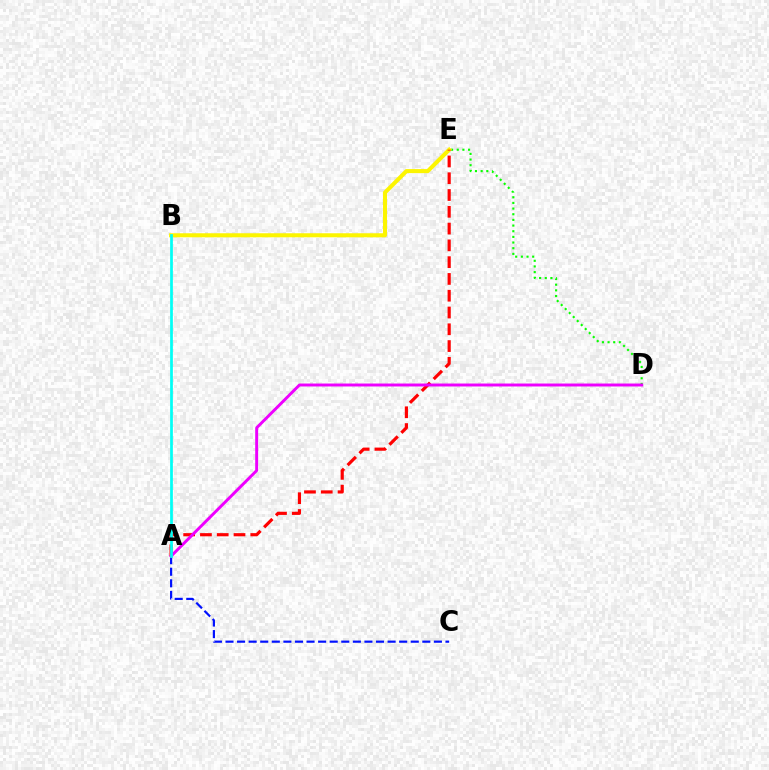{('A', 'C'): [{'color': '#0010ff', 'line_style': 'dashed', 'thickness': 1.57}], ('D', 'E'): [{'color': '#08ff00', 'line_style': 'dotted', 'thickness': 1.54}], ('B', 'E'): [{'color': '#fcf500', 'line_style': 'solid', 'thickness': 2.92}], ('A', 'E'): [{'color': '#ff0000', 'line_style': 'dashed', 'thickness': 2.28}], ('A', 'D'): [{'color': '#ee00ff', 'line_style': 'solid', 'thickness': 2.12}], ('A', 'B'): [{'color': '#00fff6', 'line_style': 'solid', 'thickness': 1.96}]}